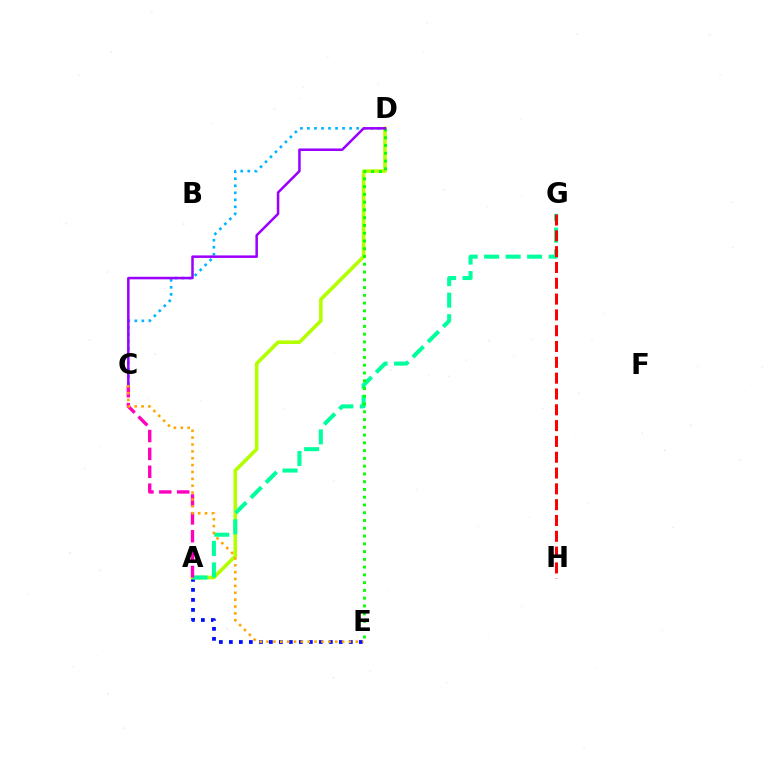{('A', 'E'): [{'color': '#0010ff', 'line_style': 'dotted', 'thickness': 2.72}], ('A', 'D'): [{'color': '#b3ff00', 'line_style': 'solid', 'thickness': 2.59}], ('C', 'D'): [{'color': '#00b5ff', 'line_style': 'dotted', 'thickness': 1.91}, {'color': '#9b00ff', 'line_style': 'solid', 'thickness': 1.82}], ('A', 'G'): [{'color': '#00ff9d', 'line_style': 'dashed', 'thickness': 2.92}], ('D', 'E'): [{'color': '#08ff00', 'line_style': 'dotted', 'thickness': 2.11}], ('A', 'C'): [{'color': '#ff00bd', 'line_style': 'dashed', 'thickness': 2.43}], ('G', 'H'): [{'color': '#ff0000', 'line_style': 'dashed', 'thickness': 2.15}], ('C', 'E'): [{'color': '#ffa500', 'line_style': 'dotted', 'thickness': 1.87}]}